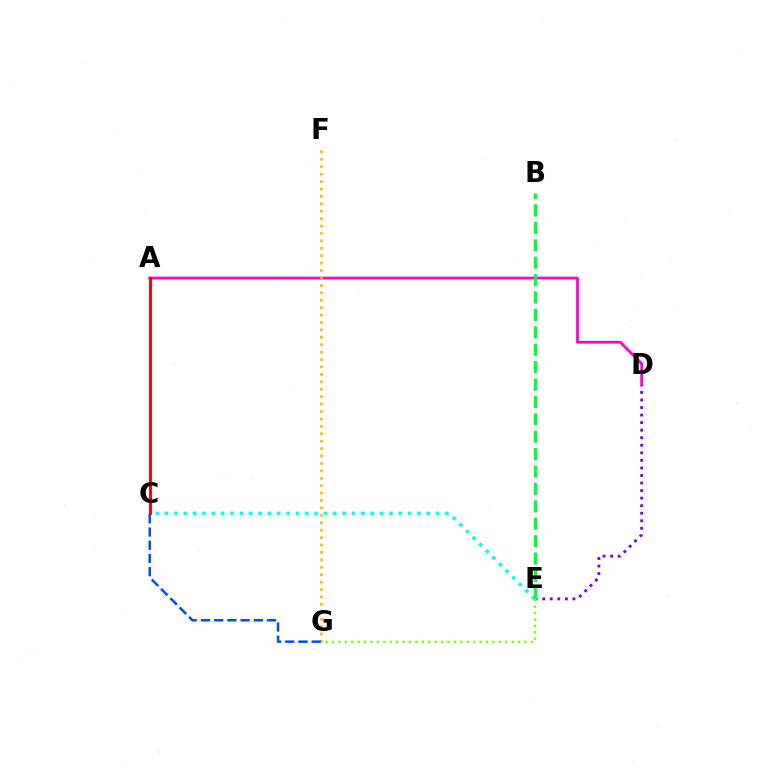{('D', 'E'): [{'color': '#7200ff', 'line_style': 'dotted', 'thickness': 2.05}], ('C', 'E'): [{'color': '#00fff6', 'line_style': 'dotted', 'thickness': 2.54}], ('A', 'D'): [{'color': '#ff00cf', 'line_style': 'solid', 'thickness': 2.0}], ('A', 'C'): [{'color': '#ff0000', 'line_style': 'solid', 'thickness': 2.11}], ('F', 'G'): [{'color': '#ffbd00', 'line_style': 'dotted', 'thickness': 2.02}], ('B', 'E'): [{'color': '#00ff39', 'line_style': 'dashed', 'thickness': 2.36}], ('C', 'G'): [{'color': '#004bff', 'line_style': 'dashed', 'thickness': 1.8}], ('E', 'G'): [{'color': '#84ff00', 'line_style': 'dotted', 'thickness': 1.74}]}